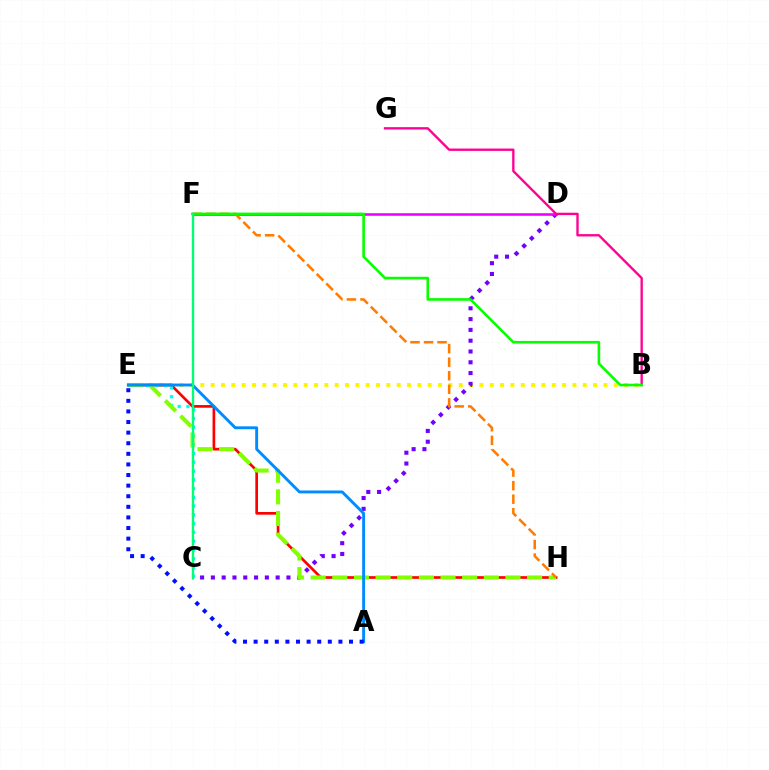{('B', 'E'): [{'color': '#fcf500', 'line_style': 'dotted', 'thickness': 2.81}], ('C', 'D'): [{'color': '#7200ff', 'line_style': 'dotted', 'thickness': 2.93}], ('D', 'F'): [{'color': '#ee00ff', 'line_style': 'solid', 'thickness': 1.84}], ('E', 'H'): [{'color': '#ff0000', 'line_style': 'solid', 'thickness': 1.93}, {'color': '#84ff00', 'line_style': 'dashed', 'thickness': 2.94}], ('B', 'G'): [{'color': '#ff0094', 'line_style': 'solid', 'thickness': 1.69}], ('C', 'E'): [{'color': '#00fff6', 'line_style': 'dotted', 'thickness': 2.38}], ('F', 'H'): [{'color': '#ff7c00', 'line_style': 'dashed', 'thickness': 1.84}], ('A', 'E'): [{'color': '#008cff', 'line_style': 'solid', 'thickness': 2.09}, {'color': '#0010ff', 'line_style': 'dotted', 'thickness': 2.88}], ('B', 'F'): [{'color': '#08ff00', 'line_style': 'solid', 'thickness': 1.88}], ('C', 'F'): [{'color': '#00ff74', 'line_style': 'solid', 'thickness': 1.69}]}